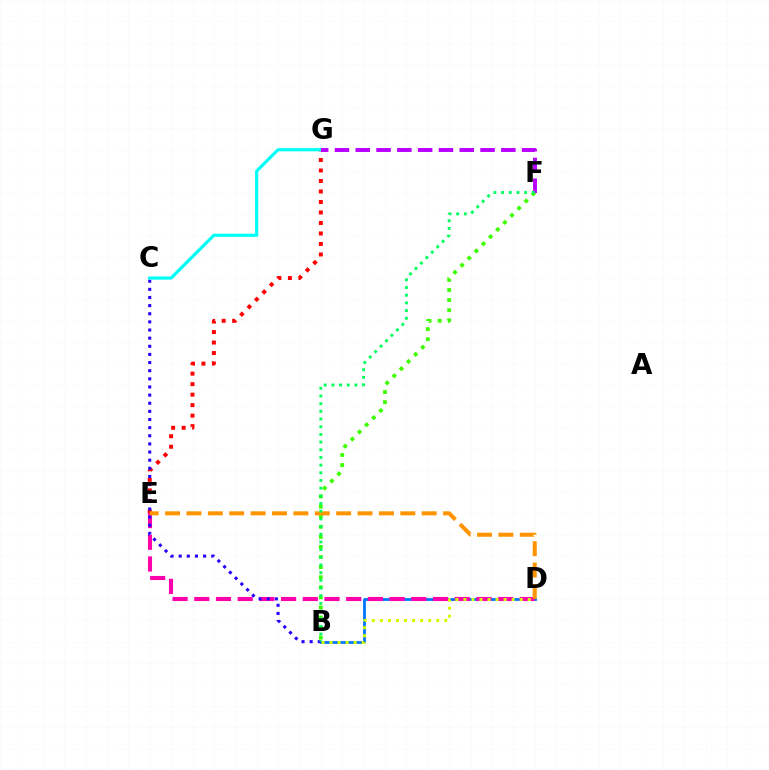{('E', 'G'): [{'color': '#ff0000', 'line_style': 'dotted', 'thickness': 2.85}], ('B', 'D'): [{'color': '#0074ff', 'line_style': 'solid', 'thickness': 2.0}, {'color': '#d1ff00', 'line_style': 'dotted', 'thickness': 2.18}], ('B', 'F'): [{'color': '#3dff00', 'line_style': 'dotted', 'thickness': 2.74}, {'color': '#00ff5c', 'line_style': 'dotted', 'thickness': 2.09}], ('D', 'E'): [{'color': '#ff00ac', 'line_style': 'dashed', 'thickness': 2.95}, {'color': '#ff9400', 'line_style': 'dashed', 'thickness': 2.91}], ('B', 'C'): [{'color': '#2500ff', 'line_style': 'dotted', 'thickness': 2.21}], ('C', 'G'): [{'color': '#00fff6', 'line_style': 'solid', 'thickness': 2.3}], ('F', 'G'): [{'color': '#b900ff', 'line_style': 'dashed', 'thickness': 2.83}]}